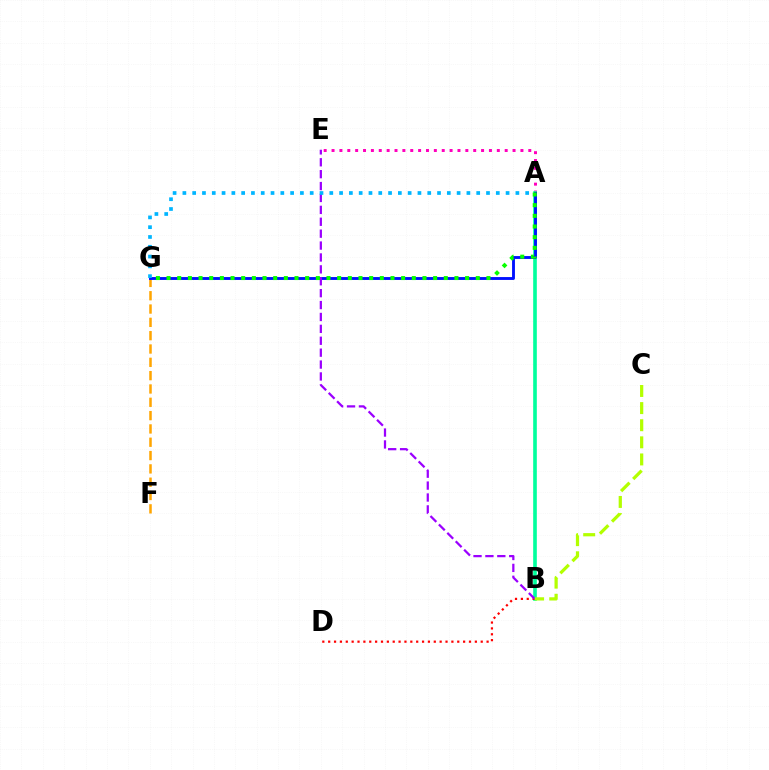{('A', 'E'): [{'color': '#ff00bd', 'line_style': 'dotted', 'thickness': 2.14}], ('F', 'G'): [{'color': '#ffa500', 'line_style': 'dashed', 'thickness': 1.81}], ('A', 'B'): [{'color': '#00ff9d', 'line_style': 'solid', 'thickness': 2.62}], ('B', 'D'): [{'color': '#ff0000', 'line_style': 'dotted', 'thickness': 1.59}], ('A', 'G'): [{'color': '#0010ff', 'line_style': 'solid', 'thickness': 2.07}, {'color': '#08ff00', 'line_style': 'dotted', 'thickness': 2.9}, {'color': '#00b5ff', 'line_style': 'dotted', 'thickness': 2.66}], ('B', 'E'): [{'color': '#9b00ff', 'line_style': 'dashed', 'thickness': 1.62}], ('B', 'C'): [{'color': '#b3ff00', 'line_style': 'dashed', 'thickness': 2.33}]}